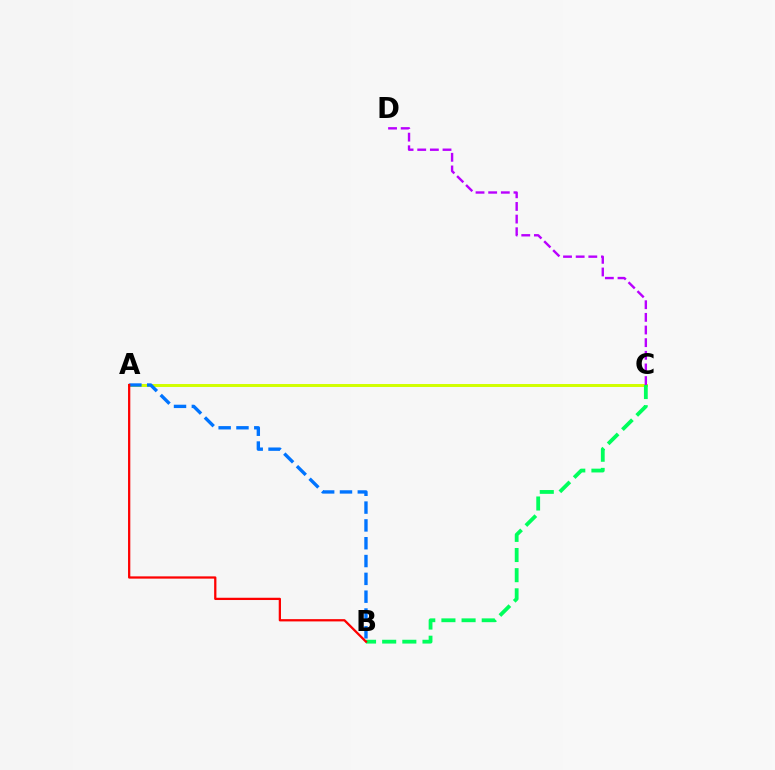{('A', 'C'): [{'color': '#d1ff00', 'line_style': 'solid', 'thickness': 2.13}], ('A', 'B'): [{'color': '#0074ff', 'line_style': 'dashed', 'thickness': 2.42}, {'color': '#ff0000', 'line_style': 'solid', 'thickness': 1.63}], ('B', 'C'): [{'color': '#00ff5c', 'line_style': 'dashed', 'thickness': 2.74}], ('C', 'D'): [{'color': '#b900ff', 'line_style': 'dashed', 'thickness': 1.72}]}